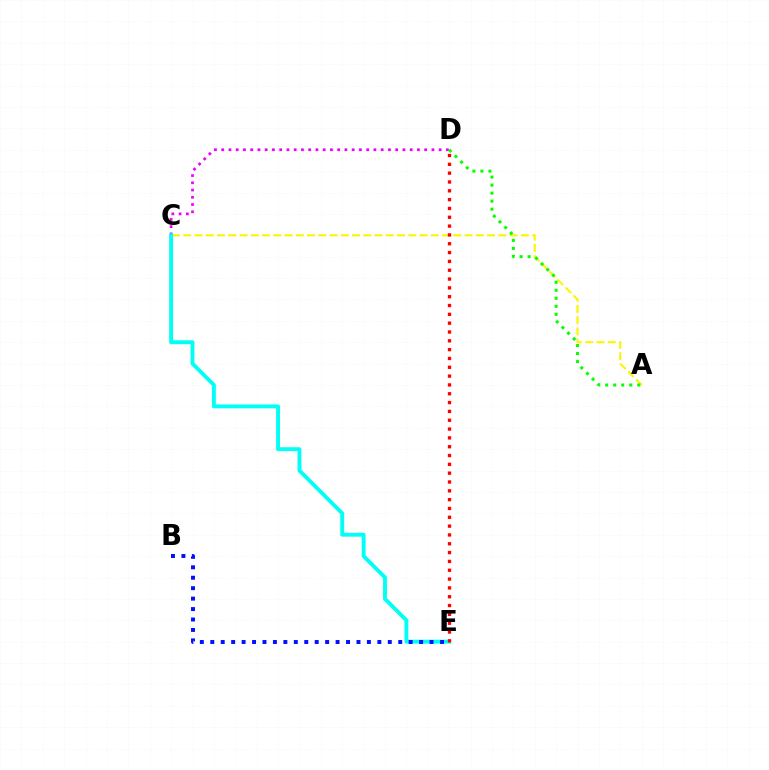{('C', 'D'): [{'color': '#ee00ff', 'line_style': 'dotted', 'thickness': 1.97}], ('A', 'C'): [{'color': '#fcf500', 'line_style': 'dashed', 'thickness': 1.53}], ('A', 'D'): [{'color': '#08ff00', 'line_style': 'dotted', 'thickness': 2.18}], ('C', 'E'): [{'color': '#00fff6', 'line_style': 'solid', 'thickness': 2.8}], ('B', 'E'): [{'color': '#0010ff', 'line_style': 'dotted', 'thickness': 2.84}], ('D', 'E'): [{'color': '#ff0000', 'line_style': 'dotted', 'thickness': 2.4}]}